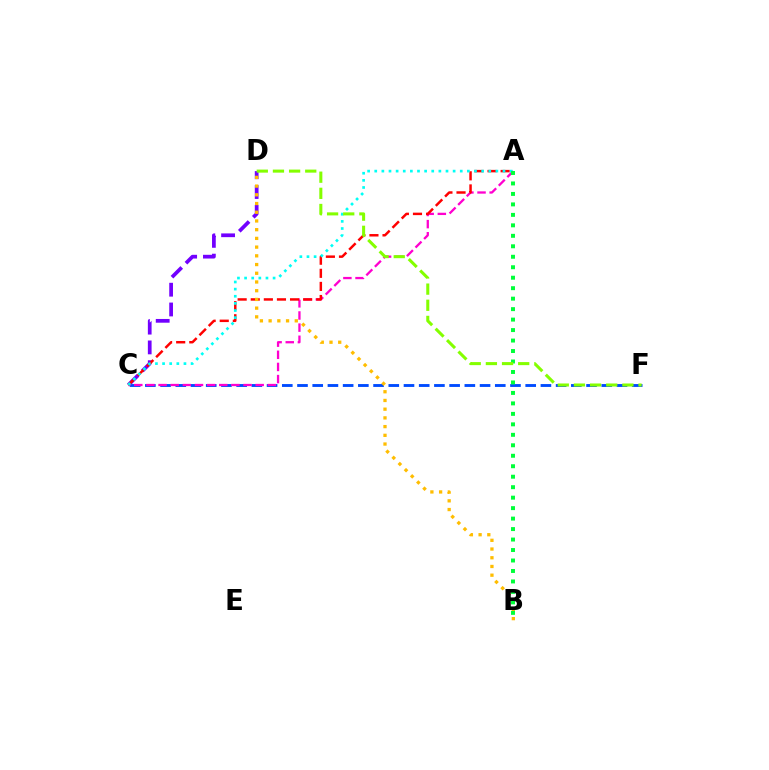{('C', 'F'): [{'color': '#004bff', 'line_style': 'dashed', 'thickness': 2.07}], ('C', 'D'): [{'color': '#7200ff', 'line_style': 'dashed', 'thickness': 2.69}], ('A', 'C'): [{'color': '#ff00cf', 'line_style': 'dashed', 'thickness': 1.65}, {'color': '#ff0000', 'line_style': 'dashed', 'thickness': 1.78}, {'color': '#00fff6', 'line_style': 'dotted', 'thickness': 1.94}], ('B', 'D'): [{'color': '#ffbd00', 'line_style': 'dotted', 'thickness': 2.37}], ('A', 'B'): [{'color': '#00ff39', 'line_style': 'dotted', 'thickness': 2.85}], ('D', 'F'): [{'color': '#84ff00', 'line_style': 'dashed', 'thickness': 2.19}]}